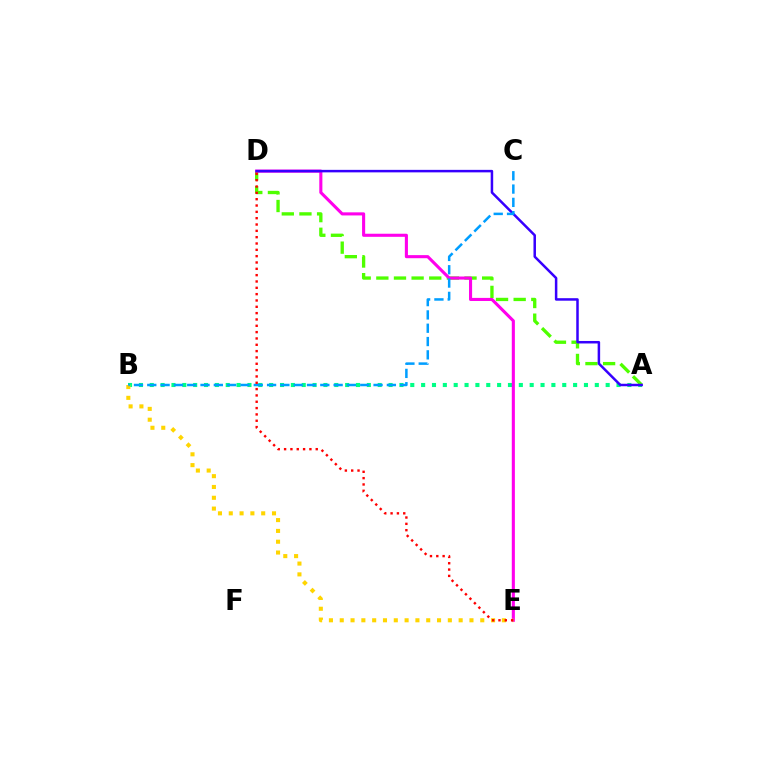{('A', 'B'): [{'color': '#00ff86', 'line_style': 'dotted', 'thickness': 2.95}], ('A', 'D'): [{'color': '#4fff00', 'line_style': 'dashed', 'thickness': 2.4}, {'color': '#3700ff', 'line_style': 'solid', 'thickness': 1.8}], ('D', 'E'): [{'color': '#ff00ed', 'line_style': 'solid', 'thickness': 2.22}, {'color': '#ff0000', 'line_style': 'dotted', 'thickness': 1.72}], ('B', 'E'): [{'color': '#ffd500', 'line_style': 'dotted', 'thickness': 2.94}], ('B', 'C'): [{'color': '#009eff', 'line_style': 'dashed', 'thickness': 1.81}]}